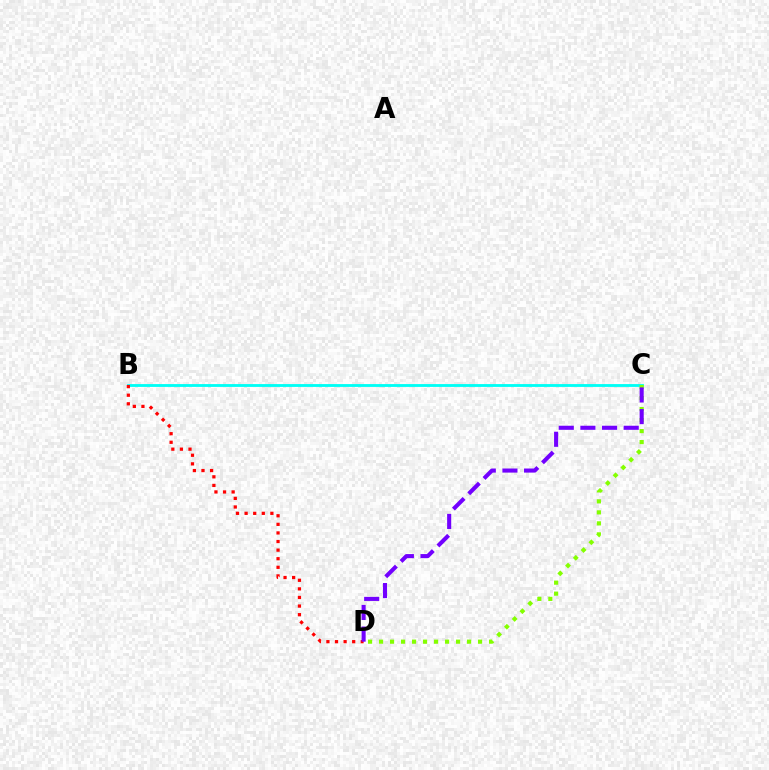{('B', 'C'): [{'color': '#00fff6', 'line_style': 'solid', 'thickness': 2.04}], ('B', 'D'): [{'color': '#ff0000', 'line_style': 'dotted', 'thickness': 2.33}], ('C', 'D'): [{'color': '#84ff00', 'line_style': 'dotted', 'thickness': 2.99}, {'color': '#7200ff', 'line_style': 'dashed', 'thickness': 2.94}]}